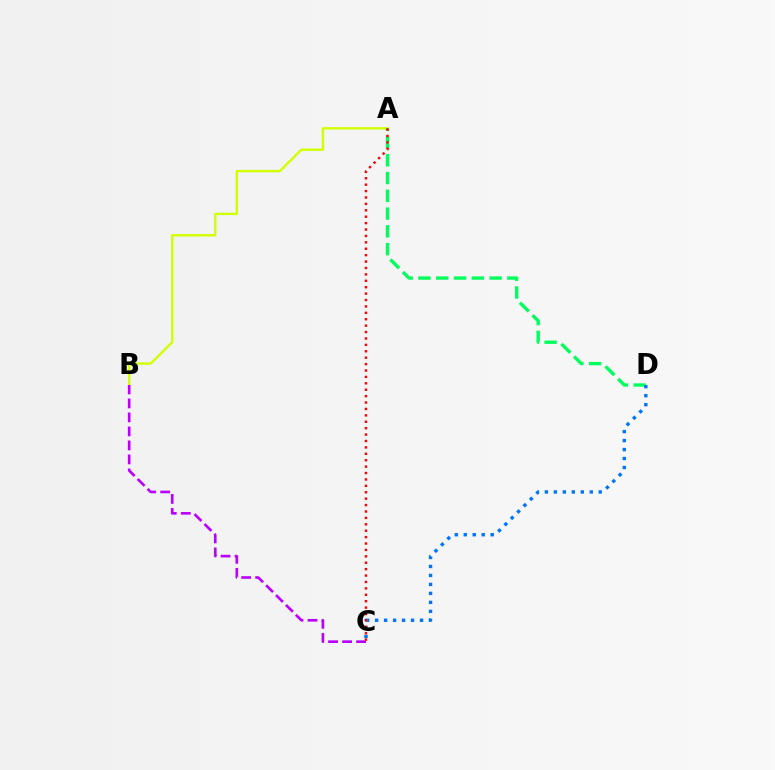{('A', 'B'): [{'color': '#d1ff00', 'line_style': 'solid', 'thickness': 1.72}], ('B', 'C'): [{'color': '#b900ff', 'line_style': 'dashed', 'thickness': 1.9}], ('A', 'D'): [{'color': '#00ff5c', 'line_style': 'dashed', 'thickness': 2.41}], ('C', 'D'): [{'color': '#0074ff', 'line_style': 'dotted', 'thickness': 2.44}], ('A', 'C'): [{'color': '#ff0000', 'line_style': 'dotted', 'thickness': 1.74}]}